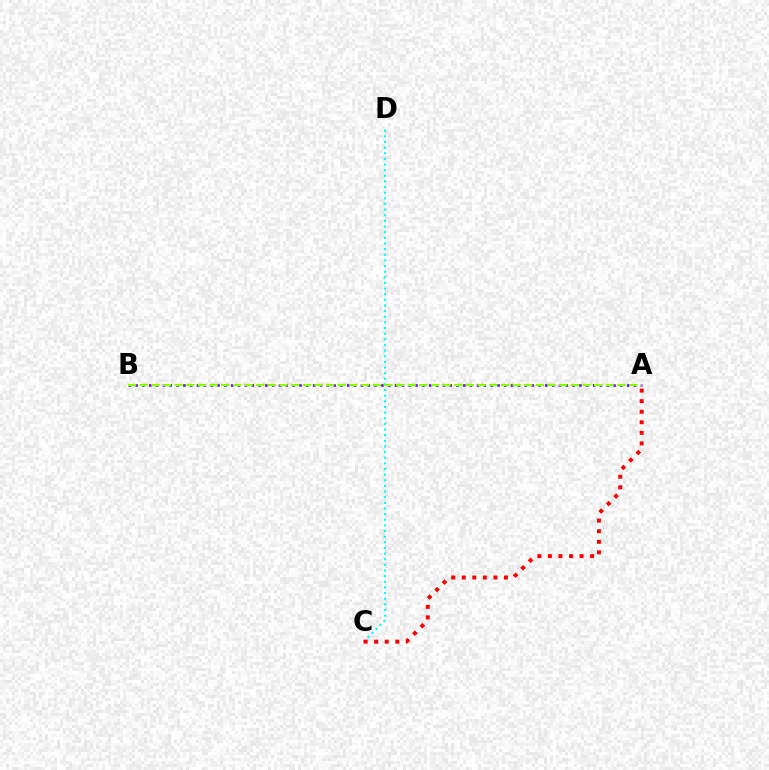{('A', 'B'): [{'color': '#7200ff', 'line_style': 'dotted', 'thickness': 1.86}, {'color': '#84ff00', 'line_style': 'dashed', 'thickness': 1.58}], ('C', 'D'): [{'color': '#00fff6', 'line_style': 'dotted', 'thickness': 1.53}], ('A', 'C'): [{'color': '#ff0000', 'line_style': 'dotted', 'thickness': 2.87}]}